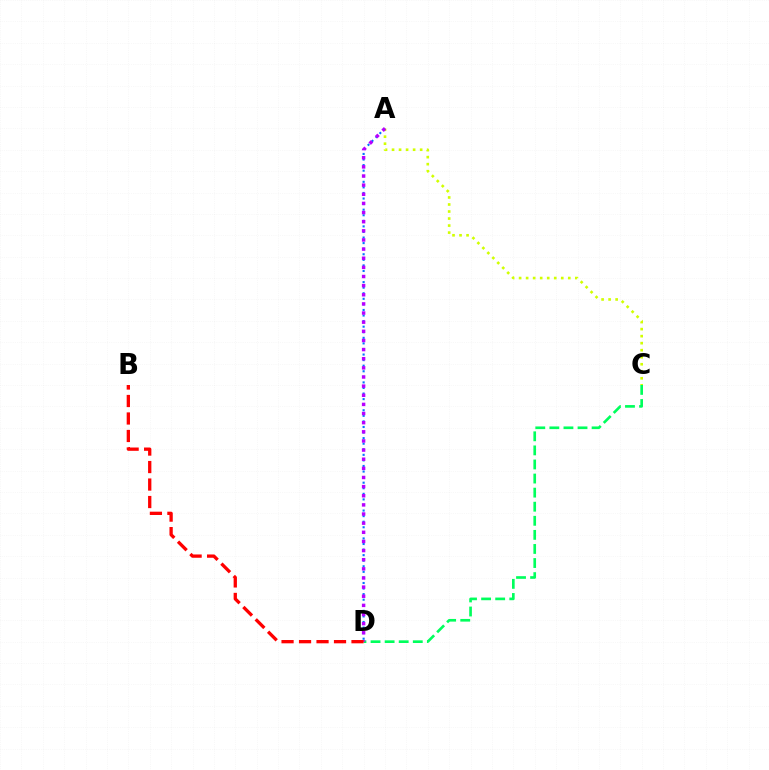{('A', 'D'): [{'color': '#0074ff', 'line_style': 'dotted', 'thickness': 1.51}, {'color': '#b900ff', 'line_style': 'dotted', 'thickness': 2.48}], ('A', 'C'): [{'color': '#d1ff00', 'line_style': 'dotted', 'thickness': 1.91}], ('C', 'D'): [{'color': '#00ff5c', 'line_style': 'dashed', 'thickness': 1.91}], ('B', 'D'): [{'color': '#ff0000', 'line_style': 'dashed', 'thickness': 2.38}]}